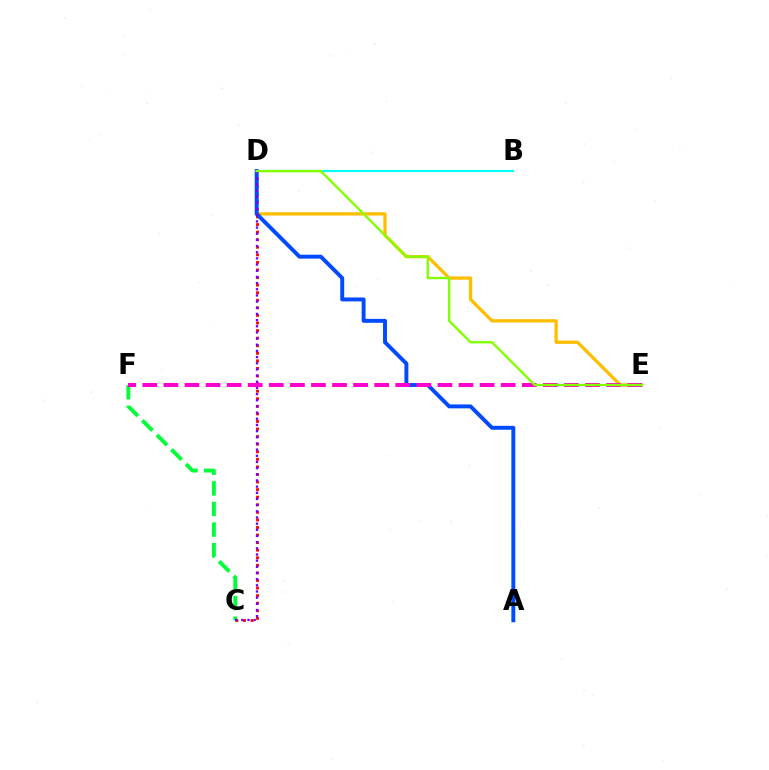{('C', 'D'): [{'color': '#ff0000', 'line_style': 'dotted', 'thickness': 2.06}, {'color': '#7200ff', 'line_style': 'dotted', 'thickness': 1.68}], ('D', 'E'): [{'color': '#ffbd00', 'line_style': 'solid', 'thickness': 2.36}, {'color': '#84ff00', 'line_style': 'solid', 'thickness': 1.71}], ('B', 'D'): [{'color': '#00fff6', 'line_style': 'solid', 'thickness': 1.51}], ('C', 'F'): [{'color': '#00ff39', 'line_style': 'dashed', 'thickness': 2.8}], ('A', 'D'): [{'color': '#004bff', 'line_style': 'solid', 'thickness': 2.83}], ('E', 'F'): [{'color': '#ff00cf', 'line_style': 'dashed', 'thickness': 2.86}]}